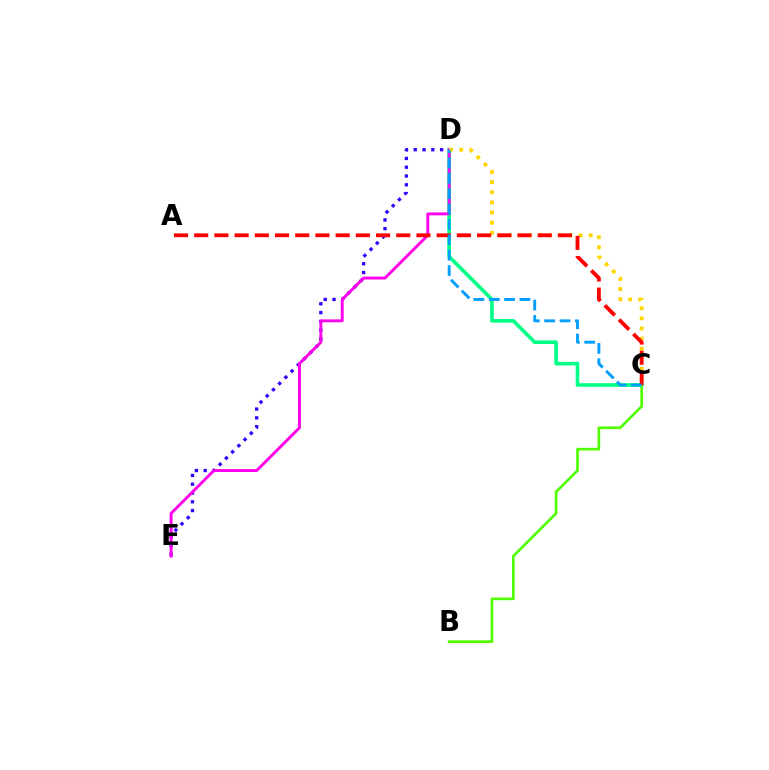{('D', 'E'): [{'color': '#3700ff', 'line_style': 'dotted', 'thickness': 2.39}, {'color': '#ff00ed', 'line_style': 'solid', 'thickness': 2.09}], ('C', 'D'): [{'color': '#00ff86', 'line_style': 'solid', 'thickness': 2.62}, {'color': '#ffd500', 'line_style': 'dotted', 'thickness': 2.75}, {'color': '#009eff', 'line_style': 'dashed', 'thickness': 2.09}], ('B', 'C'): [{'color': '#4fff00', 'line_style': 'solid', 'thickness': 1.92}], ('A', 'C'): [{'color': '#ff0000', 'line_style': 'dashed', 'thickness': 2.74}]}